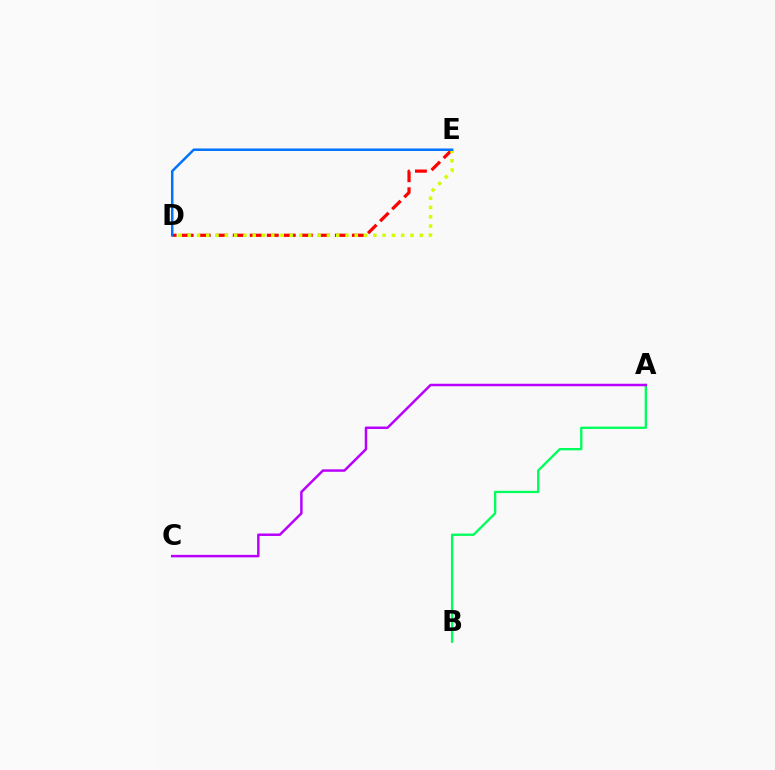{('A', 'B'): [{'color': '#00ff5c', 'line_style': 'solid', 'thickness': 1.67}], ('D', 'E'): [{'color': '#ff0000', 'line_style': 'dashed', 'thickness': 2.31}, {'color': '#d1ff00', 'line_style': 'dotted', 'thickness': 2.52}, {'color': '#0074ff', 'line_style': 'solid', 'thickness': 1.8}], ('A', 'C'): [{'color': '#b900ff', 'line_style': 'solid', 'thickness': 1.78}]}